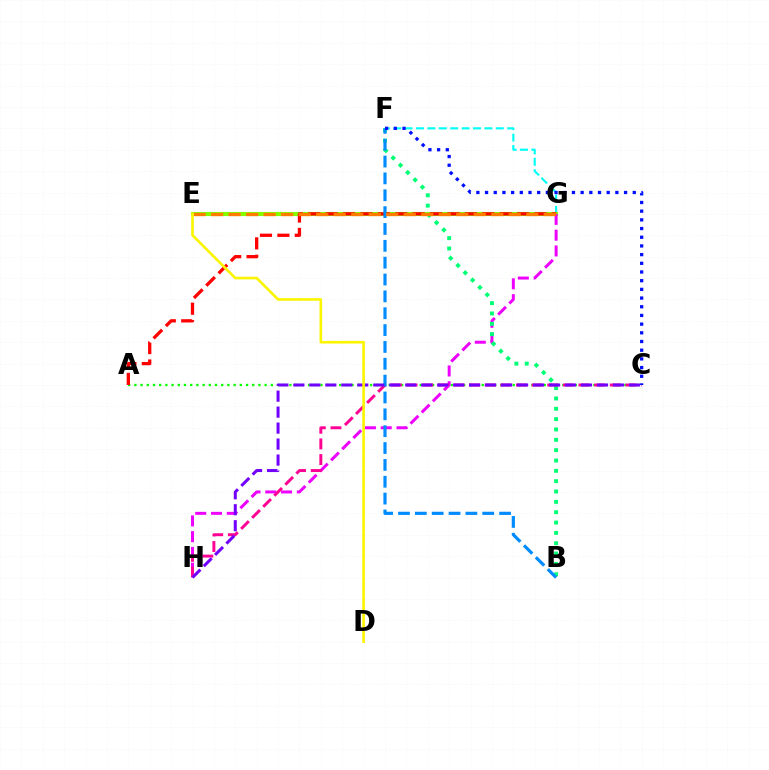{('A', 'C'): [{'color': '#08ff00', 'line_style': 'dotted', 'thickness': 1.69}], ('F', 'G'): [{'color': '#00fff6', 'line_style': 'dashed', 'thickness': 1.55}], ('E', 'G'): [{'color': '#84ff00', 'line_style': 'solid', 'thickness': 2.95}, {'color': '#ff7c00', 'line_style': 'dashed', 'thickness': 2.38}], ('G', 'H'): [{'color': '#ee00ff', 'line_style': 'dashed', 'thickness': 2.14}], ('B', 'F'): [{'color': '#00ff74', 'line_style': 'dotted', 'thickness': 2.81}, {'color': '#008cff', 'line_style': 'dashed', 'thickness': 2.29}], ('C', 'H'): [{'color': '#ff0094', 'line_style': 'dashed', 'thickness': 2.12}, {'color': '#7200ff', 'line_style': 'dashed', 'thickness': 2.17}], ('A', 'G'): [{'color': '#ff0000', 'line_style': 'dashed', 'thickness': 2.36}], ('C', 'F'): [{'color': '#0010ff', 'line_style': 'dotted', 'thickness': 2.36}], ('D', 'E'): [{'color': '#fcf500', 'line_style': 'solid', 'thickness': 1.9}]}